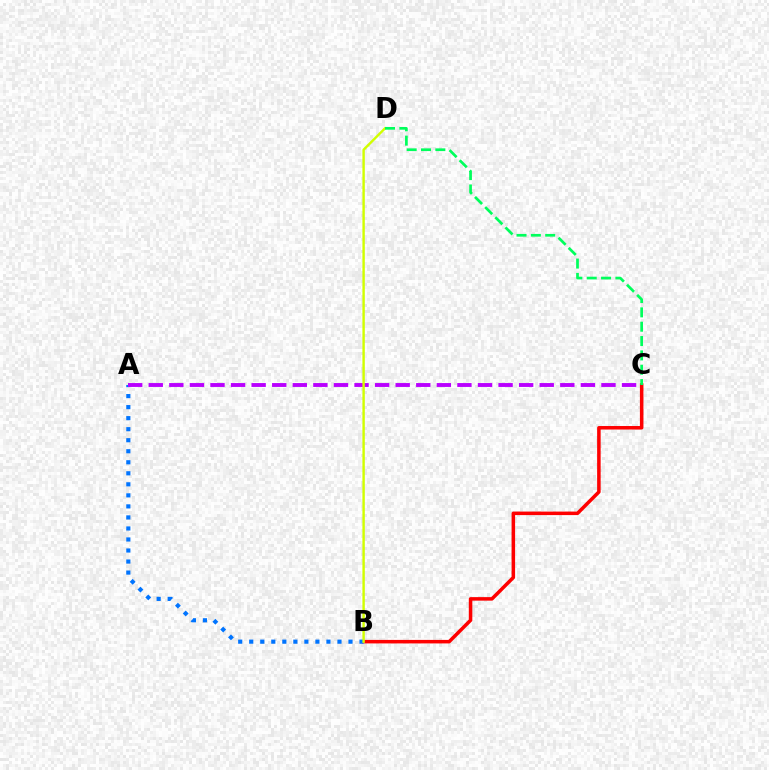{('B', 'C'): [{'color': '#ff0000', 'line_style': 'solid', 'thickness': 2.53}], ('A', 'B'): [{'color': '#0074ff', 'line_style': 'dotted', 'thickness': 3.0}], ('A', 'C'): [{'color': '#b900ff', 'line_style': 'dashed', 'thickness': 2.8}], ('B', 'D'): [{'color': '#d1ff00', 'line_style': 'solid', 'thickness': 1.74}], ('C', 'D'): [{'color': '#00ff5c', 'line_style': 'dashed', 'thickness': 1.95}]}